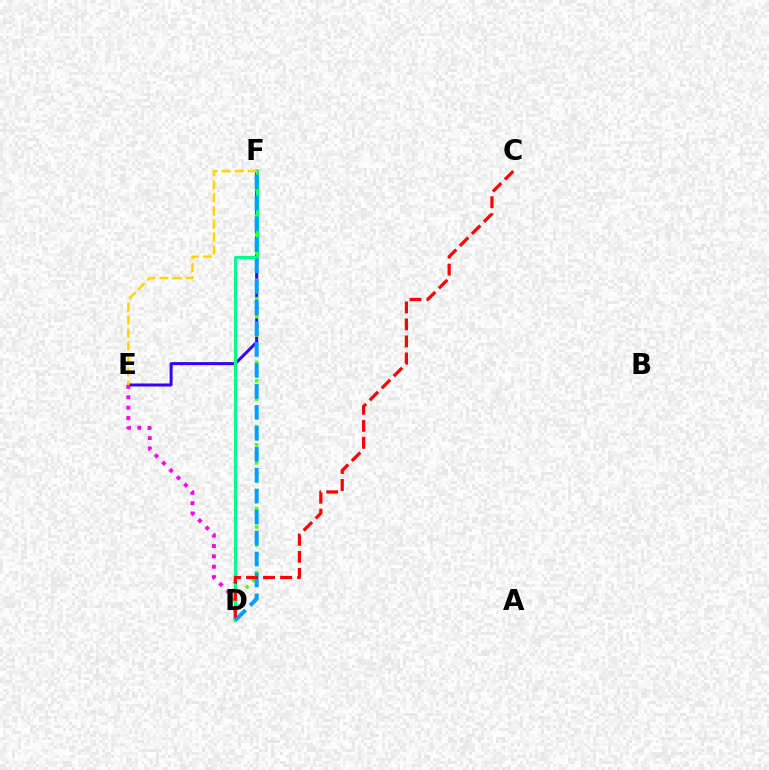{('E', 'F'): [{'color': '#3700ff', 'line_style': 'solid', 'thickness': 2.16}, {'color': '#ffd500', 'line_style': 'dashed', 'thickness': 1.77}], ('D', 'E'): [{'color': '#ff00ed', 'line_style': 'dotted', 'thickness': 2.81}], ('D', 'F'): [{'color': '#00ff86', 'line_style': 'solid', 'thickness': 2.26}, {'color': '#4fff00', 'line_style': 'dotted', 'thickness': 2.48}, {'color': '#009eff', 'line_style': 'dashed', 'thickness': 2.85}], ('C', 'D'): [{'color': '#ff0000', 'line_style': 'dashed', 'thickness': 2.31}]}